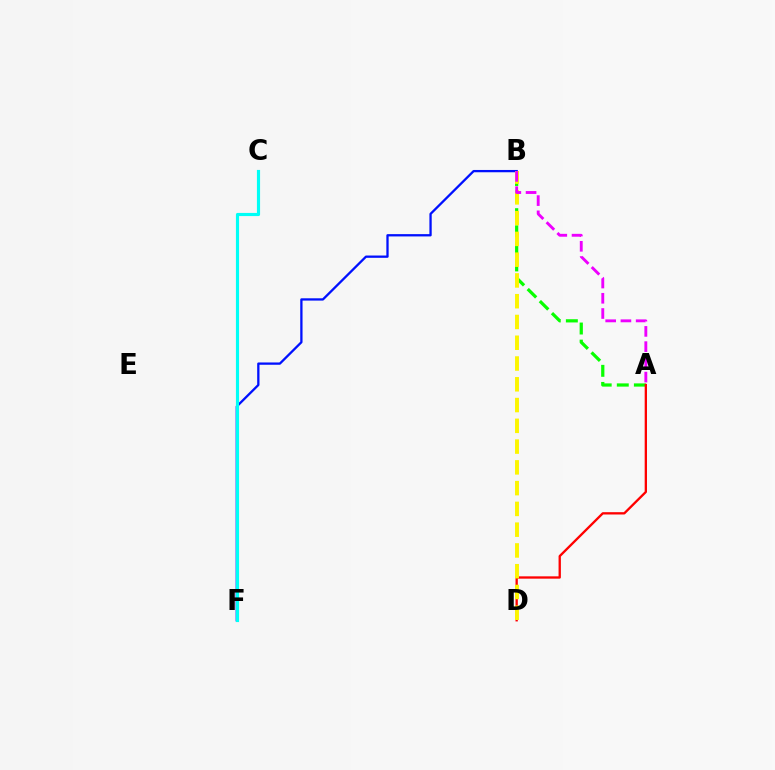{('B', 'F'): [{'color': '#0010ff', 'line_style': 'solid', 'thickness': 1.65}], ('A', 'B'): [{'color': '#08ff00', 'line_style': 'dashed', 'thickness': 2.32}, {'color': '#ee00ff', 'line_style': 'dashed', 'thickness': 2.07}], ('C', 'F'): [{'color': '#00fff6', 'line_style': 'solid', 'thickness': 2.27}], ('A', 'D'): [{'color': '#ff0000', 'line_style': 'solid', 'thickness': 1.67}], ('B', 'D'): [{'color': '#fcf500', 'line_style': 'dashed', 'thickness': 2.82}]}